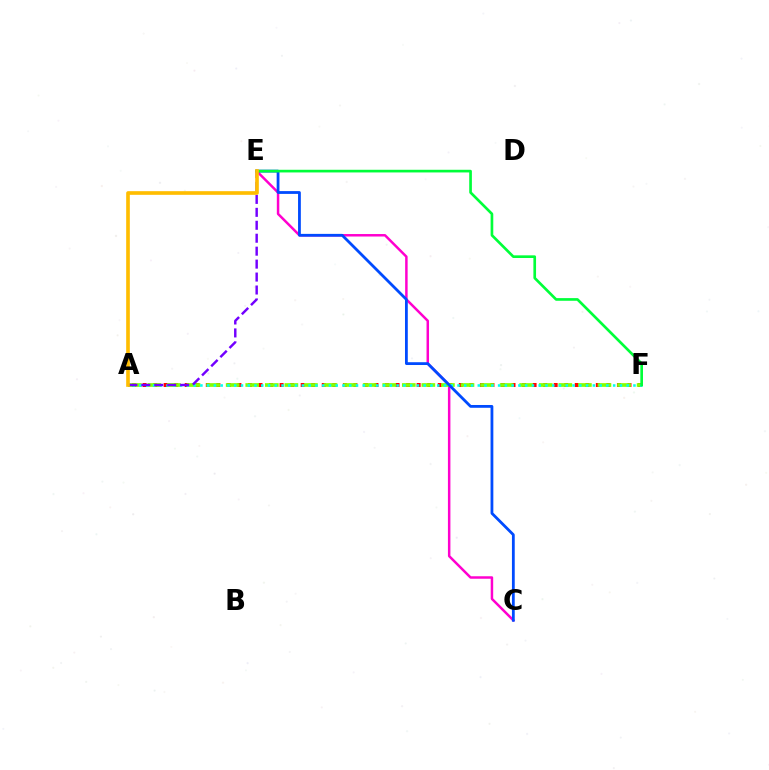{('C', 'E'): [{'color': '#ff00cf', 'line_style': 'solid', 'thickness': 1.79}, {'color': '#004bff', 'line_style': 'solid', 'thickness': 2.01}], ('A', 'F'): [{'color': '#ff0000', 'line_style': 'dotted', 'thickness': 2.86}, {'color': '#84ff00', 'line_style': 'dashed', 'thickness': 2.66}, {'color': '#00fff6', 'line_style': 'dotted', 'thickness': 1.84}], ('A', 'E'): [{'color': '#7200ff', 'line_style': 'dashed', 'thickness': 1.76}, {'color': '#ffbd00', 'line_style': 'solid', 'thickness': 2.63}], ('E', 'F'): [{'color': '#00ff39', 'line_style': 'solid', 'thickness': 1.92}]}